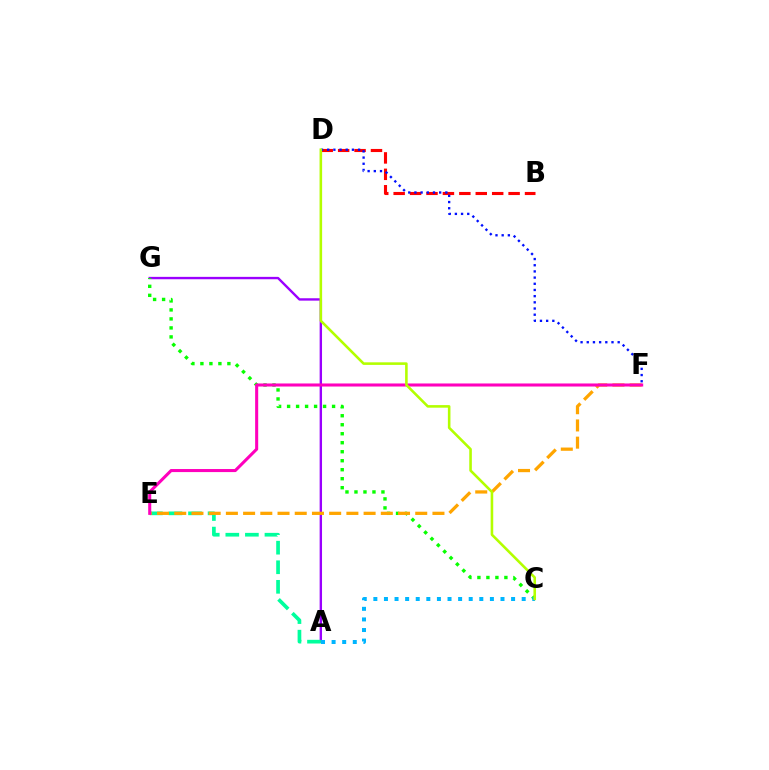{('A', 'G'): [{'color': '#9b00ff', 'line_style': 'solid', 'thickness': 1.72}], ('A', 'E'): [{'color': '#00ff9d', 'line_style': 'dashed', 'thickness': 2.66}], ('B', 'D'): [{'color': '#ff0000', 'line_style': 'dashed', 'thickness': 2.23}], ('D', 'F'): [{'color': '#0010ff', 'line_style': 'dotted', 'thickness': 1.68}], ('C', 'G'): [{'color': '#08ff00', 'line_style': 'dotted', 'thickness': 2.44}], ('A', 'C'): [{'color': '#00b5ff', 'line_style': 'dotted', 'thickness': 2.88}], ('E', 'F'): [{'color': '#ffa500', 'line_style': 'dashed', 'thickness': 2.34}, {'color': '#ff00bd', 'line_style': 'solid', 'thickness': 2.2}], ('C', 'D'): [{'color': '#b3ff00', 'line_style': 'solid', 'thickness': 1.86}]}